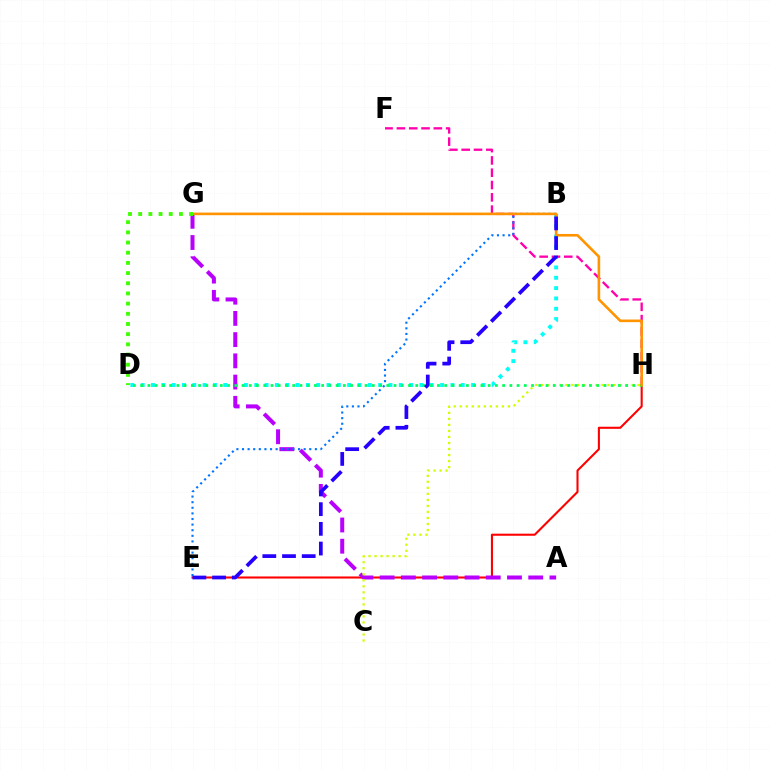{('E', 'H'): [{'color': '#ff0000', 'line_style': 'solid', 'thickness': 1.5}], ('B', 'D'): [{'color': '#00fff6', 'line_style': 'dotted', 'thickness': 2.81}], ('A', 'G'): [{'color': '#b900ff', 'line_style': 'dashed', 'thickness': 2.88}], ('F', 'H'): [{'color': '#ff00ac', 'line_style': 'dashed', 'thickness': 1.67}], ('C', 'H'): [{'color': '#d1ff00', 'line_style': 'dotted', 'thickness': 1.64}], ('D', 'H'): [{'color': '#00ff5c', 'line_style': 'dotted', 'thickness': 1.97}], ('B', 'E'): [{'color': '#0074ff', 'line_style': 'dotted', 'thickness': 1.52}, {'color': '#2500ff', 'line_style': 'dashed', 'thickness': 2.68}], ('G', 'H'): [{'color': '#ff9400', 'line_style': 'solid', 'thickness': 1.88}], ('D', 'G'): [{'color': '#3dff00', 'line_style': 'dotted', 'thickness': 2.77}]}